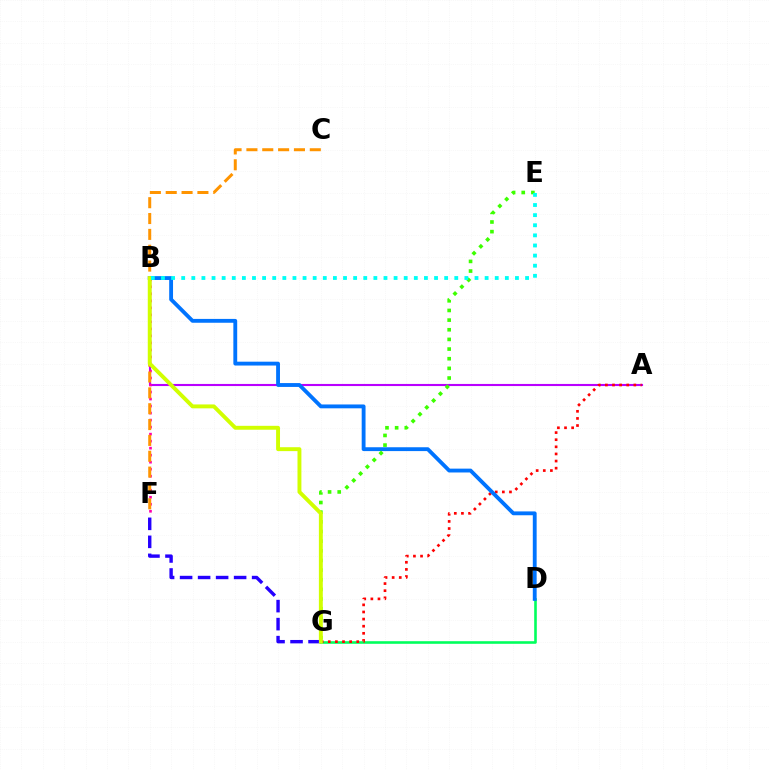{('D', 'G'): [{'color': '#00ff5c', 'line_style': 'solid', 'thickness': 1.87}], ('F', 'G'): [{'color': '#2500ff', 'line_style': 'dashed', 'thickness': 2.45}], ('A', 'B'): [{'color': '#b900ff', 'line_style': 'solid', 'thickness': 1.52}], ('B', 'F'): [{'color': '#ff00ac', 'line_style': 'dotted', 'thickness': 1.91}], ('A', 'G'): [{'color': '#ff0000', 'line_style': 'dotted', 'thickness': 1.93}], ('C', 'F'): [{'color': '#ff9400', 'line_style': 'dashed', 'thickness': 2.15}], ('B', 'D'): [{'color': '#0074ff', 'line_style': 'solid', 'thickness': 2.77}], ('E', 'G'): [{'color': '#3dff00', 'line_style': 'dotted', 'thickness': 2.62}], ('B', 'G'): [{'color': '#d1ff00', 'line_style': 'solid', 'thickness': 2.81}], ('B', 'E'): [{'color': '#00fff6', 'line_style': 'dotted', 'thickness': 2.75}]}